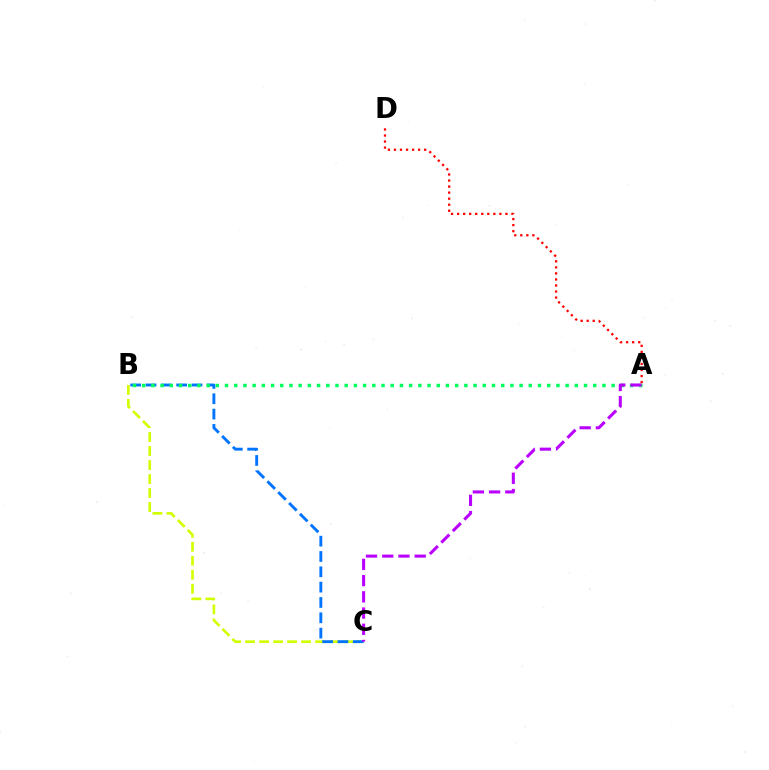{('B', 'C'): [{'color': '#d1ff00', 'line_style': 'dashed', 'thickness': 1.9}, {'color': '#0074ff', 'line_style': 'dashed', 'thickness': 2.08}], ('A', 'B'): [{'color': '#00ff5c', 'line_style': 'dotted', 'thickness': 2.5}], ('A', 'C'): [{'color': '#b900ff', 'line_style': 'dashed', 'thickness': 2.2}], ('A', 'D'): [{'color': '#ff0000', 'line_style': 'dotted', 'thickness': 1.64}]}